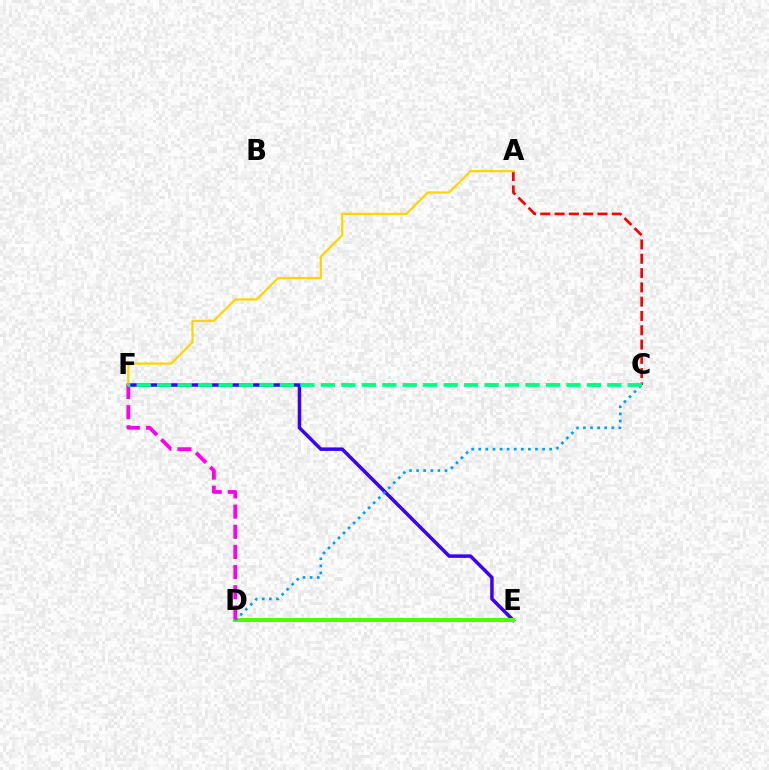{('E', 'F'): [{'color': '#3700ff', 'line_style': 'solid', 'thickness': 2.51}], ('D', 'E'): [{'color': '#4fff00', 'line_style': 'solid', 'thickness': 2.89}], ('C', 'D'): [{'color': '#009eff', 'line_style': 'dotted', 'thickness': 1.93}], ('D', 'F'): [{'color': '#ff00ed', 'line_style': 'dashed', 'thickness': 2.74}], ('A', 'C'): [{'color': '#ff0000', 'line_style': 'dashed', 'thickness': 1.94}], ('A', 'F'): [{'color': '#ffd500', 'line_style': 'solid', 'thickness': 1.63}], ('C', 'F'): [{'color': '#00ff86', 'line_style': 'dashed', 'thickness': 2.78}]}